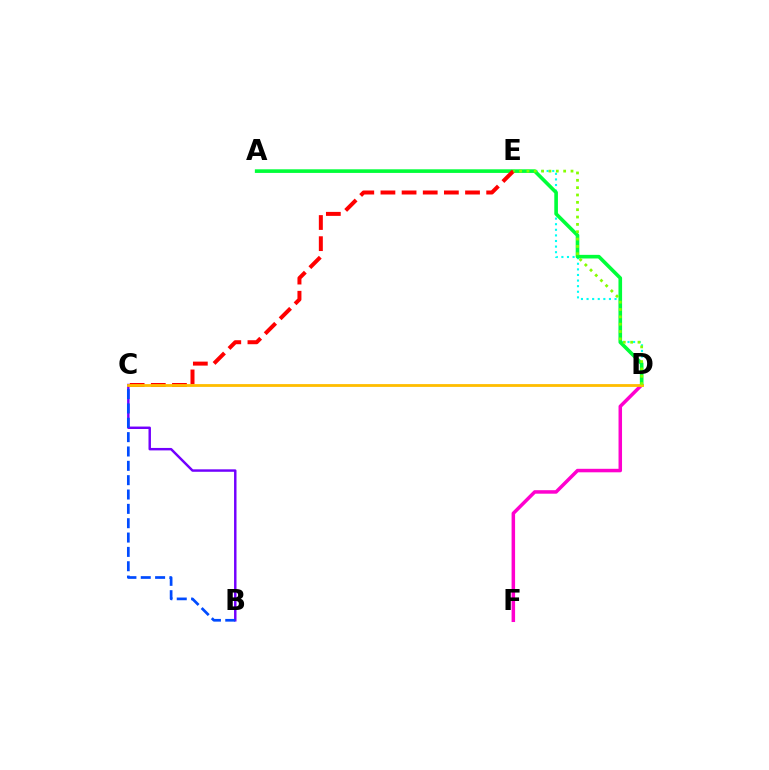{('D', 'E'): [{'color': '#00fff6', 'line_style': 'dotted', 'thickness': 1.52}, {'color': '#84ff00', 'line_style': 'dotted', 'thickness': 2.0}], ('D', 'F'): [{'color': '#ff00cf', 'line_style': 'solid', 'thickness': 2.52}], ('B', 'C'): [{'color': '#7200ff', 'line_style': 'solid', 'thickness': 1.77}, {'color': '#004bff', 'line_style': 'dashed', 'thickness': 1.95}], ('A', 'D'): [{'color': '#00ff39', 'line_style': 'solid', 'thickness': 2.61}], ('C', 'E'): [{'color': '#ff0000', 'line_style': 'dashed', 'thickness': 2.87}], ('C', 'D'): [{'color': '#ffbd00', 'line_style': 'solid', 'thickness': 2.02}]}